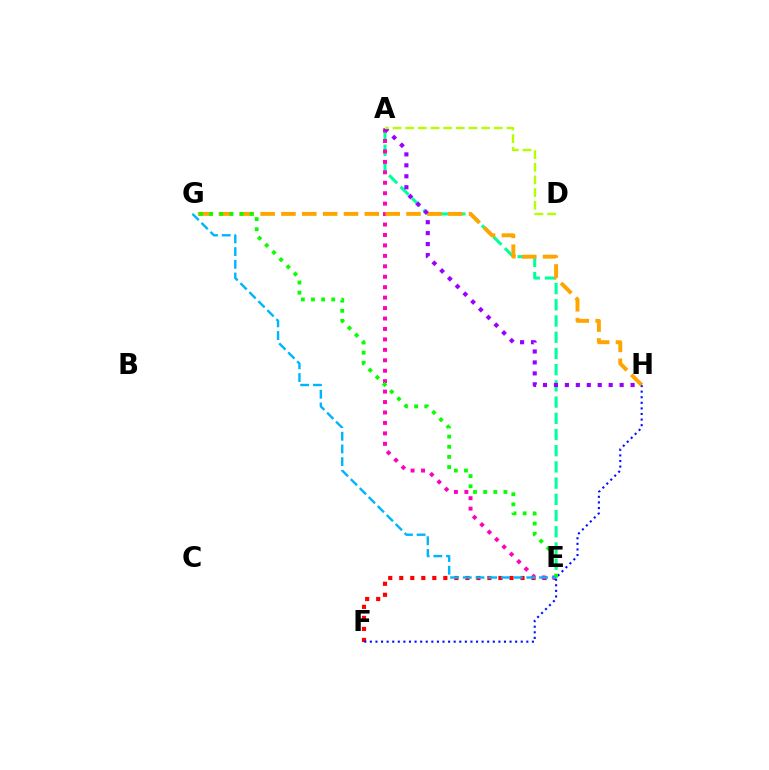{('A', 'E'): [{'color': '#00ff9d', 'line_style': 'dashed', 'thickness': 2.2}, {'color': '#ff00bd', 'line_style': 'dotted', 'thickness': 2.84}], ('E', 'F'): [{'color': '#ff0000', 'line_style': 'dotted', 'thickness': 2.99}], ('F', 'H'): [{'color': '#0010ff', 'line_style': 'dotted', 'thickness': 1.52}], ('G', 'H'): [{'color': '#ffa500', 'line_style': 'dashed', 'thickness': 2.83}], ('A', 'H'): [{'color': '#9b00ff', 'line_style': 'dotted', 'thickness': 2.97}], ('E', 'G'): [{'color': '#08ff00', 'line_style': 'dotted', 'thickness': 2.76}, {'color': '#00b5ff', 'line_style': 'dashed', 'thickness': 1.73}], ('A', 'D'): [{'color': '#b3ff00', 'line_style': 'dashed', 'thickness': 1.72}]}